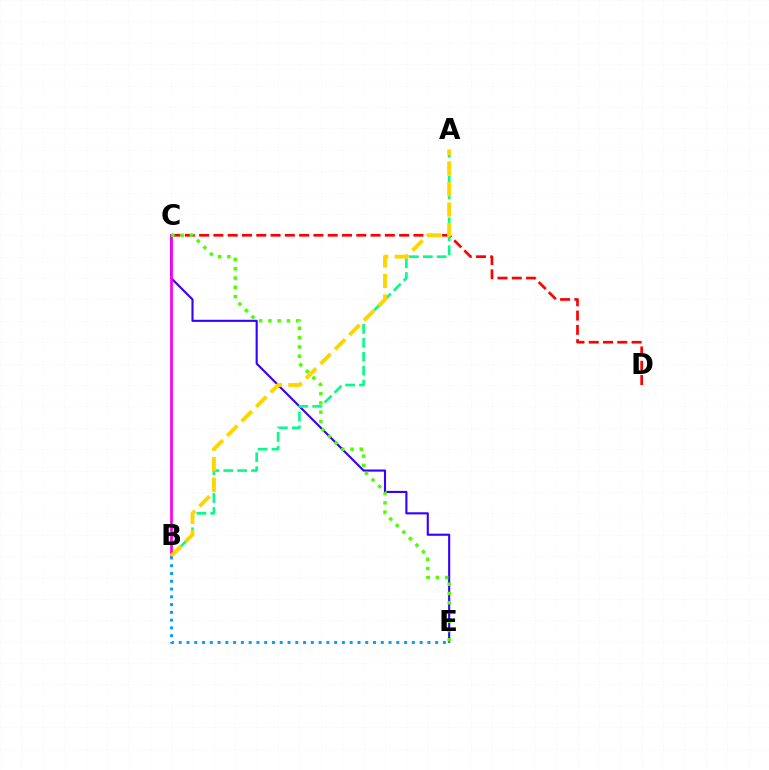{('C', 'E'): [{'color': '#3700ff', 'line_style': 'solid', 'thickness': 1.53}, {'color': '#4fff00', 'line_style': 'dotted', 'thickness': 2.52}], ('B', 'C'): [{'color': '#ff00ed', 'line_style': 'solid', 'thickness': 1.97}], ('C', 'D'): [{'color': '#ff0000', 'line_style': 'dashed', 'thickness': 1.94}], ('A', 'B'): [{'color': '#00ff86', 'line_style': 'dashed', 'thickness': 1.89}, {'color': '#ffd500', 'line_style': 'dashed', 'thickness': 2.79}], ('B', 'E'): [{'color': '#009eff', 'line_style': 'dotted', 'thickness': 2.11}]}